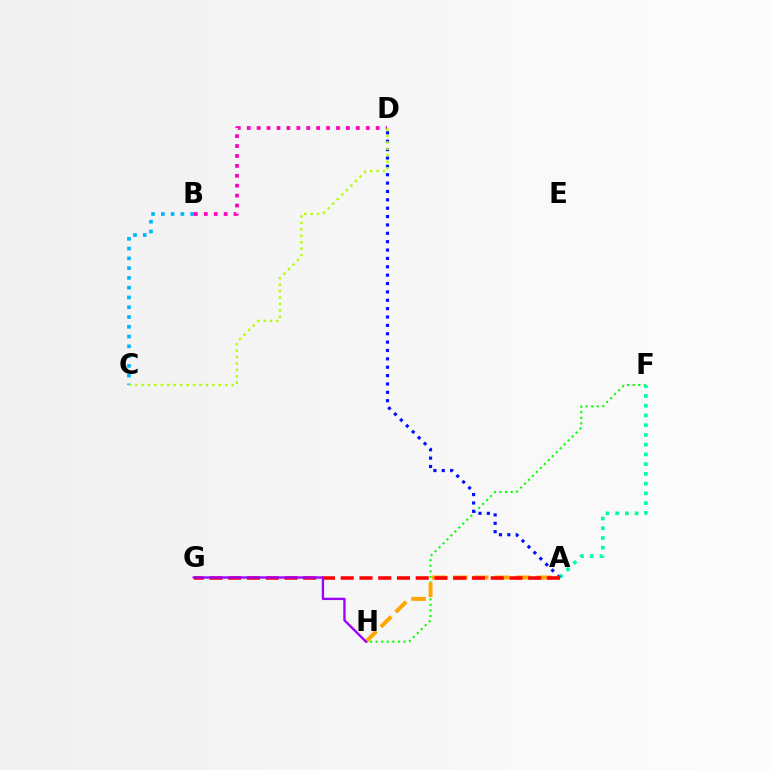{('F', 'H'): [{'color': '#08ff00', 'line_style': 'dotted', 'thickness': 1.52}], ('B', 'D'): [{'color': '#ff00bd', 'line_style': 'dotted', 'thickness': 2.69}], ('A', 'F'): [{'color': '#00ff9d', 'line_style': 'dotted', 'thickness': 2.65}], ('B', 'C'): [{'color': '#00b5ff', 'line_style': 'dotted', 'thickness': 2.66}], ('A', 'D'): [{'color': '#0010ff', 'line_style': 'dotted', 'thickness': 2.27}], ('C', 'D'): [{'color': '#b3ff00', 'line_style': 'dotted', 'thickness': 1.75}], ('A', 'H'): [{'color': '#ffa500', 'line_style': 'dashed', 'thickness': 2.85}], ('A', 'G'): [{'color': '#ff0000', 'line_style': 'dashed', 'thickness': 2.55}], ('G', 'H'): [{'color': '#9b00ff', 'line_style': 'solid', 'thickness': 1.68}]}